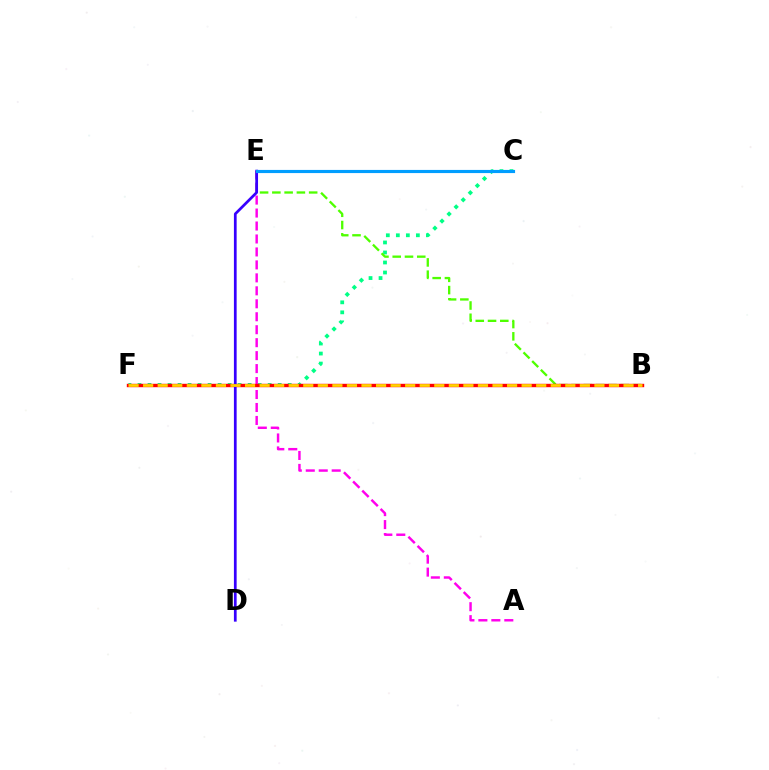{('C', 'F'): [{'color': '#00ff86', 'line_style': 'dotted', 'thickness': 2.72}], ('B', 'E'): [{'color': '#4fff00', 'line_style': 'dashed', 'thickness': 1.67}], ('A', 'E'): [{'color': '#ff00ed', 'line_style': 'dashed', 'thickness': 1.76}], ('B', 'F'): [{'color': '#ff0000', 'line_style': 'solid', 'thickness': 2.45}, {'color': '#ffd500', 'line_style': 'dashed', 'thickness': 1.98}], ('D', 'E'): [{'color': '#3700ff', 'line_style': 'solid', 'thickness': 1.96}], ('C', 'E'): [{'color': '#009eff', 'line_style': 'solid', 'thickness': 2.27}]}